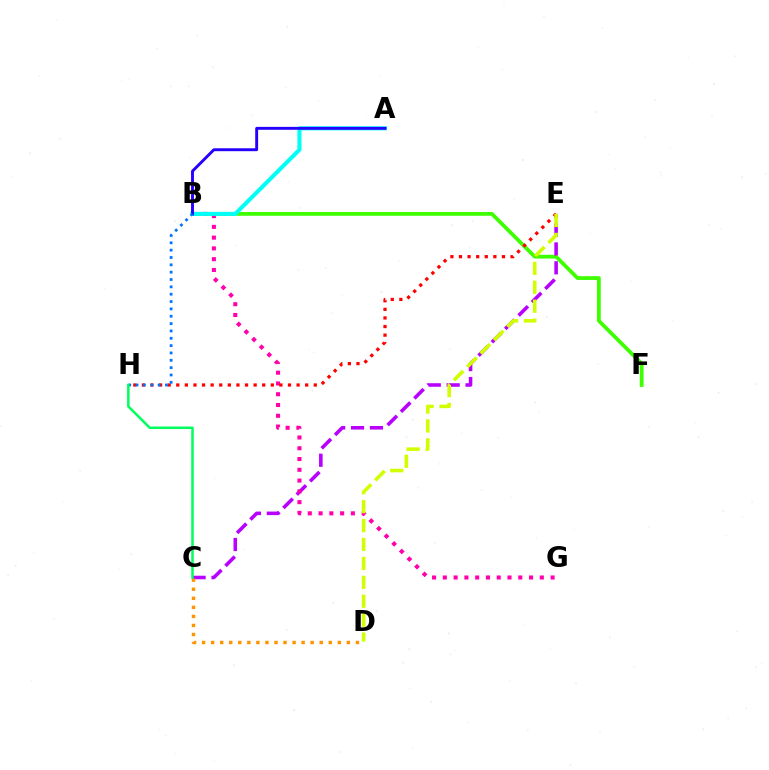{('B', 'F'): [{'color': '#3dff00', 'line_style': 'solid', 'thickness': 2.71}], ('C', 'E'): [{'color': '#b900ff', 'line_style': 'dashed', 'thickness': 2.57}], ('B', 'G'): [{'color': '#ff00ac', 'line_style': 'dotted', 'thickness': 2.93}], ('A', 'B'): [{'color': '#00fff6', 'line_style': 'solid', 'thickness': 2.94}, {'color': '#2500ff', 'line_style': 'solid', 'thickness': 2.09}], ('C', 'D'): [{'color': '#ff9400', 'line_style': 'dotted', 'thickness': 2.46}], ('E', 'H'): [{'color': '#ff0000', 'line_style': 'dotted', 'thickness': 2.33}], ('D', 'E'): [{'color': '#d1ff00', 'line_style': 'dashed', 'thickness': 2.57}], ('B', 'H'): [{'color': '#0074ff', 'line_style': 'dotted', 'thickness': 2.0}], ('C', 'H'): [{'color': '#00ff5c', 'line_style': 'solid', 'thickness': 1.81}]}